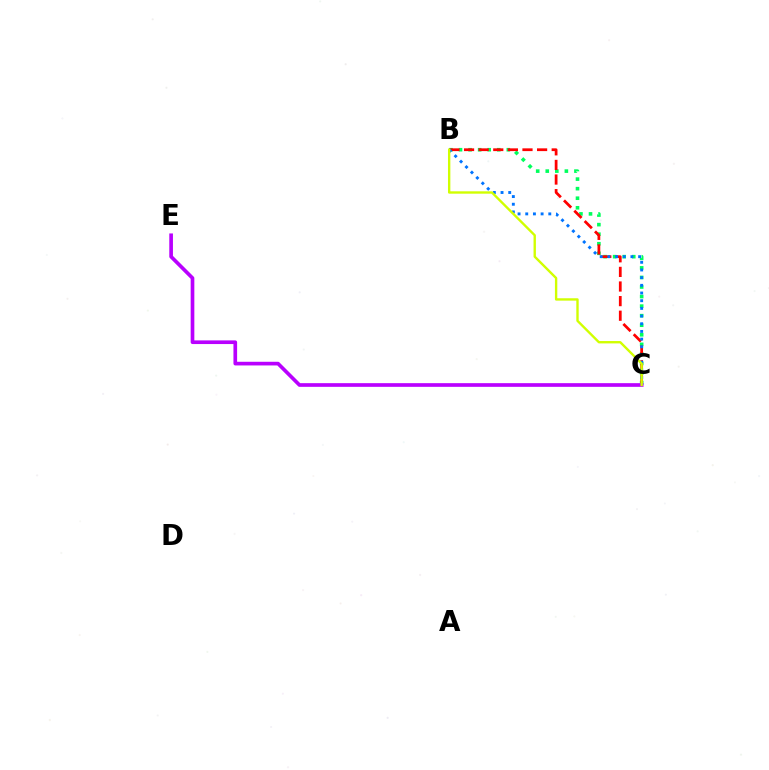{('B', 'C'): [{'color': '#00ff5c', 'line_style': 'dotted', 'thickness': 2.6}, {'color': '#ff0000', 'line_style': 'dashed', 'thickness': 1.98}, {'color': '#0074ff', 'line_style': 'dotted', 'thickness': 2.09}, {'color': '#d1ff00', 'line_style': 'solid', 'thickness': 1.71}], ('C', 'E'): [{'color': '#b900ff', 'line_style': 'solid', 'thickness': 2.64}]}